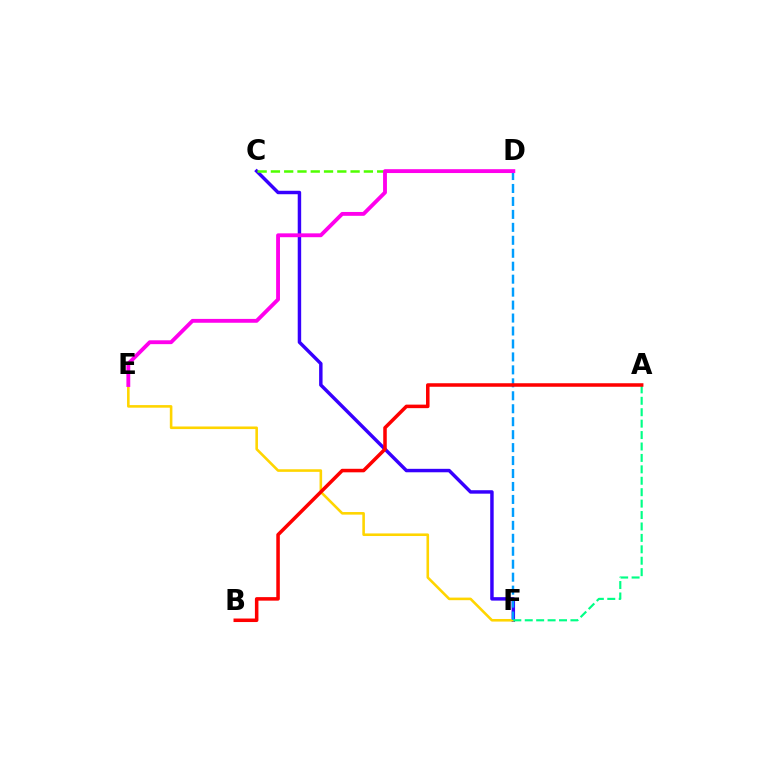{('C', 'F'): [{'color': '#3700ff', 'line_style': 'solid', 'thickness': 2.49}], ('C', 'D'): [{'color': '#4fff00', 'line_style': 'dashed', 'thickness': 1.8}], ('E', 'F'): [{'color': '#ffd500', 'line_style': 'solid', 'thickness': 1.87}], ('D', 'F'): [{'color': '#009eff', 'line_style': 'dashed', 'thickness': 1.76}], ('D', 'E'): [{'color': '#ff00ed', 'line_style': 'solid', 'thickness': 2.77}], ('A', 'F'): [{'color': '#00ff86', 'line_style': 'dashed', 'thickness': 1.55}], ('A', 'B'): [{'color': '#ff0000', 'line_style': 'solid', 'thickness': 2.54}]}